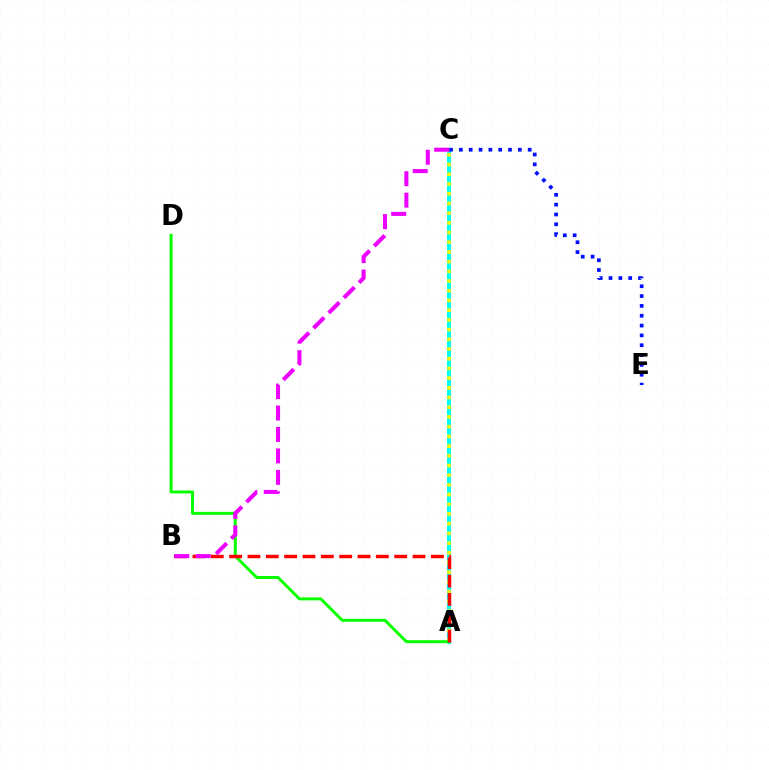{('A', 'C'): [{'color': '#00fff6', 'line_style': 'solid', 'thickness': 2.92}, {'color': '#fcf500', 'line_style': 'dotted', 'thickness': 2.64}], ('A', 'D'): [{'color': '#08ff00', 'line_style': 'solid', 'thickness': 2.13}], ('A', 'B'): [{'color': '#ff0000', 'line_style': 'dashed', 'thickness': 2.49}], ('C', 'E'): [{'color': '#0010ff', 'line_style': 'dotted', 'thickness': 2.67}], ('B', 'C'): [{'color': '#ee00ff', 'line_style': 'dashed', 'thickness': 2.91}]}